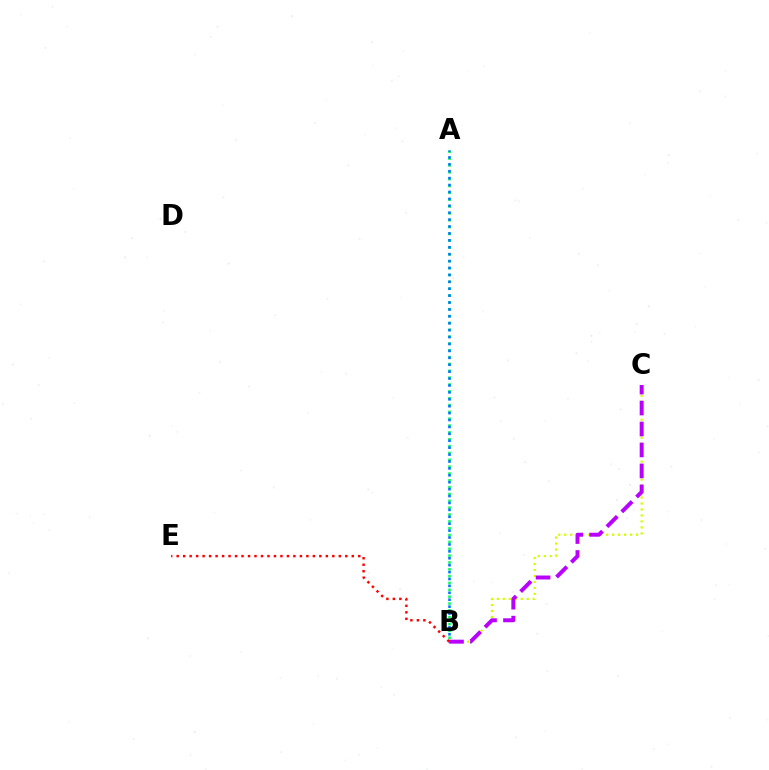{('A', 'B'): [{'color': '#00ff5c', 'line_style': 'dotted', 'thickness': 1.86}, {'color': '#0074ff', 'line_style': 'dotted', 'thickness': 1.88}], ('B', 'C'): [{'color': '#d1ff00', 'line_style': 'dotted', 'thickness': 1.63}, {'color': '#b900ff', 'line_style': 'dashed', 'thickness': 2.85}], ('B', 'E'): [{'color': '#ff0000', 'line_style': 'dotted', 'thickness': 1.76}]}